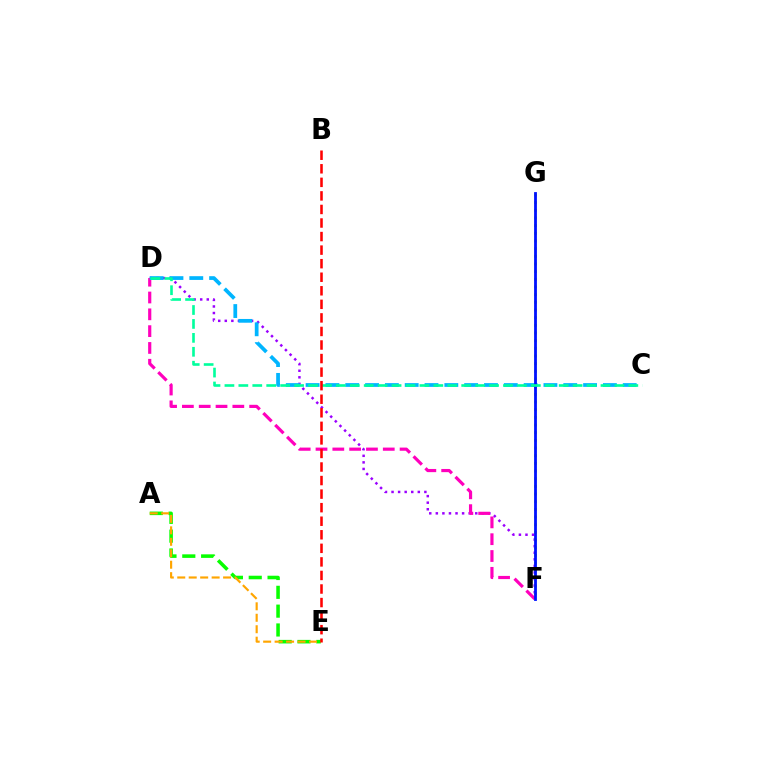{('A', 'E'): [{'color': '#08ff00', 'line_style': 'dashed', 'thickness': 2.56}, {'color': '#ffa500', 'line_style': 'dashed', 'thickness': 1.56}], ('D', 'F'): [{'color': '#9b00ff', 'line_style': 'dotted', 'thickness': 1.78}, {'color': '#ff00bd', 'line_style': 'dashed', 'thickness': 2.28}], ('F', 'G'): [{'color': '#b3ff00', 'line_style': 'dotted', 'thickness': 2.08}, {'color': '#0010ff', 'line_style': 'solid', 'thickness': 2.02}], ('C', 'D'): [{'color': '#00b5ff', 'line_style': 'dashed', 'thickness': 2.69}, {'color': '#00ff9d', 'line_style': 'dashed', 'thickness': 1.89}], ('B', 'E'): [{'color': '#ff0000', 'line_style': 'dashed', 'thickness': 1.84}]}